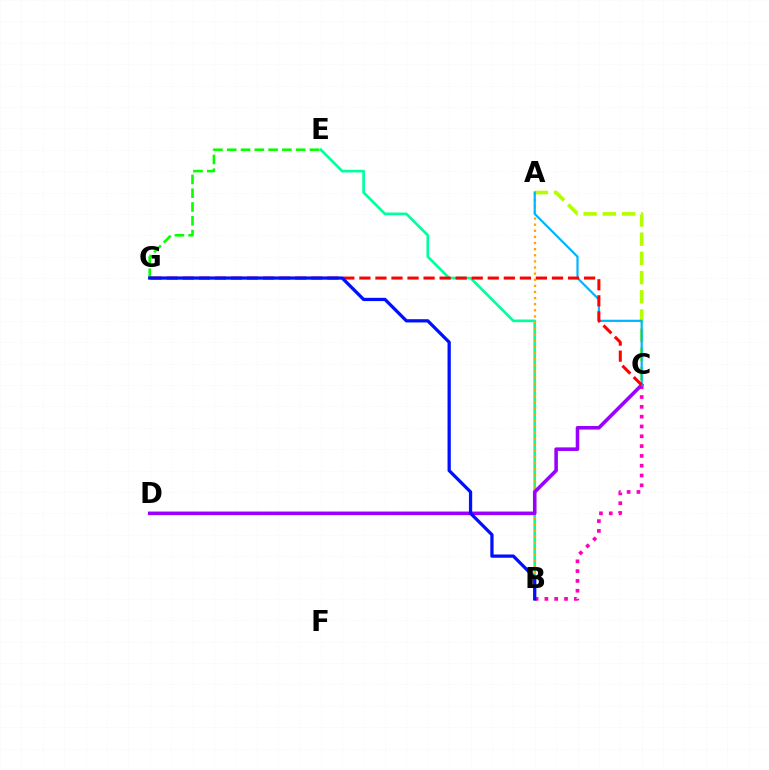{('A', 'C'): [{'color': '#b3ff00', 'line_style': 'dashed', 'thickness': 2.61}, {'color': '#00b5ff', 'line_style': 'solid', 'thickness': 1.59}], ('B', 'E'): [{'color': '#00ff9d', 'line_style': 'solid', 'thickness': 1.92}], ('E', 'G'): [{'color': '#08ff00', 'line_style': 'dashed', 'thickness': 1.87}], ('B', 'C'): [{'color': '#ff00bd', 'line_style': 'dotted', 'thickness': 2.67}], ('A', 'B'): [{'color': '#ffa500', 'line_style': 'dotted', 'thickness': 1.66}], ('C', 'D'): [{'color': '#9b00ff', 'line_style': 'solid', 'thickness': 2.57}], ('C', 'G'): [{'color': '#ff0000', 'line_style': 'dashed', 'thickness': 2.18}], ('B', 'G'): [{'color': '#0010ff', 'line_style': 'solid', 'thickness': 2.35}]}